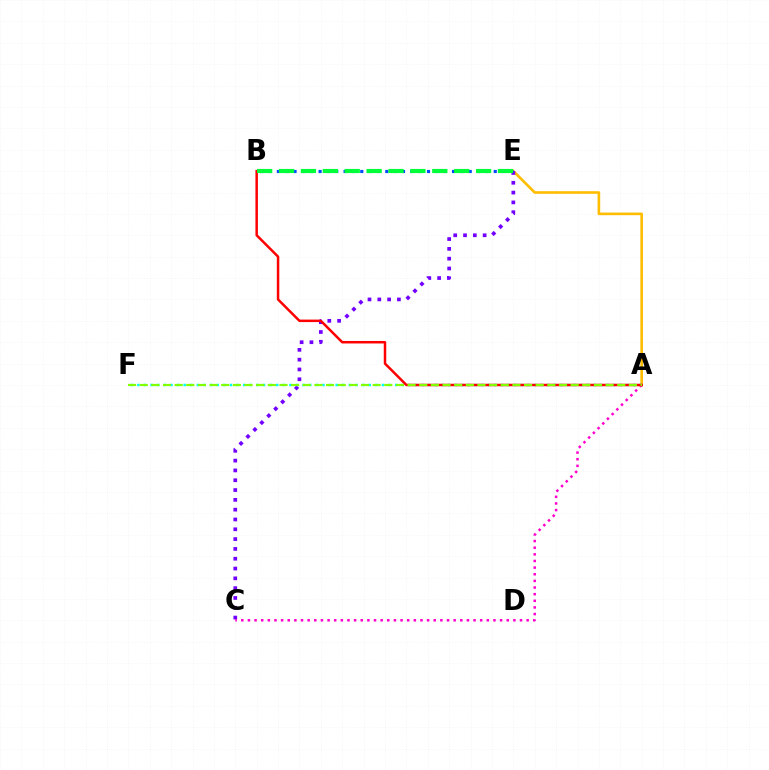{('A', 'E'): [{'color': '#ffbd00', 'line_style': 'solid', 'thickness': 1.89}], ('C', 'E'): [{'color': '#7200ff', 'line_style': 'dotted', 'thickness': 2.67}], ('A', 'F'): [{'color': '#00fff6', 'line_style': 'dotted', 'thickness': 1.8}, {'color': '#84ff00', 'line_style': 'dashed', 'thickness': 1.58}], ('A', 'C'): [{'color': '#ff00cf', 'line_style': 'dotted', 'thickness': 1.8}], ('A', 'B'): [{'color': '#ff0000', 'line_style': 'solid', 'thickness': 1.79}], ('B', 'E'): [{'color': '#004bff', 'line_style': 'dotted', 'thickness': 2.27}, {'color': '#00ff39', 'line_style': 'dashed', 'thickness': 2.97}]}